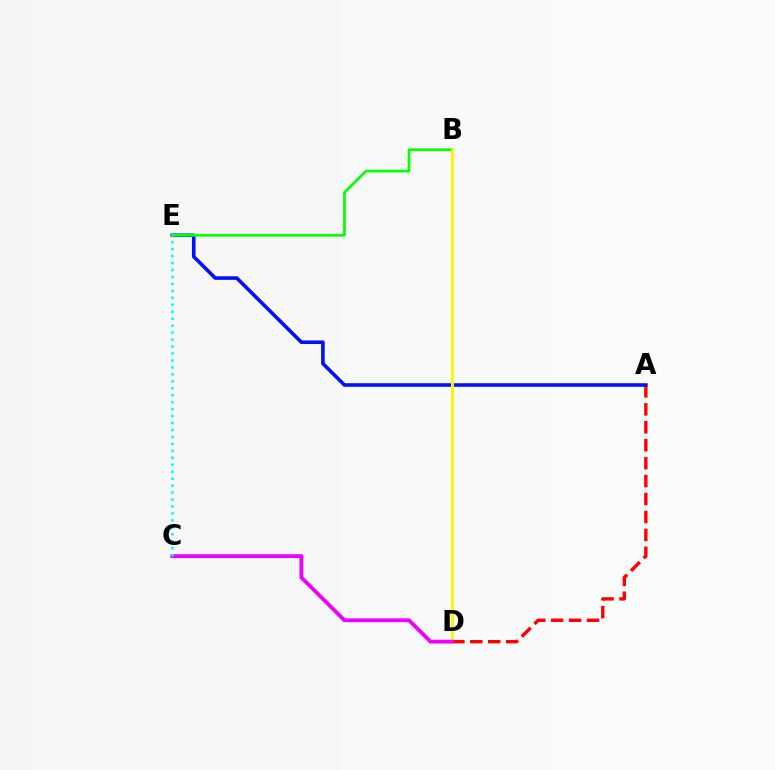{('A', 'D'): [{'color': '#ff0000', 'line_style': 'dashed', 'thickness': 2.44}], ('A', 'E'): [{'color': '#0010ff', 'line_style': 'solid', 'thickness': 2.58}], ('B', 'E'): [{'color': '#08ff00', 'line_style': 'solid', 'thickness': 1.96}], ('B', 'D'): [{'color': '#fcf500', 'line_style': 'solid', 'thickness': 2.06}], ('C', 'D'): [{'color': '#ee00ff', 'line_style': 'solid', 'thickness': 2.75}], ('C', 'E'): [{'color': '#00fff6', 'line_style': 'dotted', 'thickness': 1.89}]}